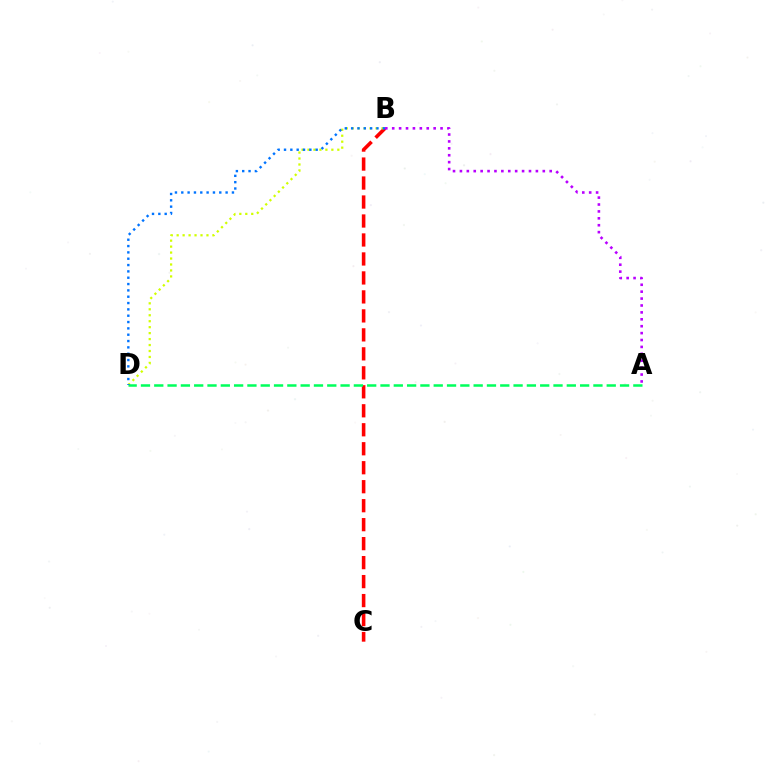{('B', 'C'): [{'color': '#ff0000', 'line_style': 'dashed', 'thickness': 2.58}], ('B', 'D'): [{'color': '#d1ff00', 'line_style': 'dotted', 'thickness': 1.62}, {'color': '#0074ff', 'line_style': 'dotted', 'thickness': 1.72}], ('A', 'D'): [{'color': '#00ff5c', 'line_style': 'dashed', 'thickness': 1.81}], ('A', 'B'): [{'color': '#b900ff', 'line_style': 'dotted', 'thickness': 1.88}]}